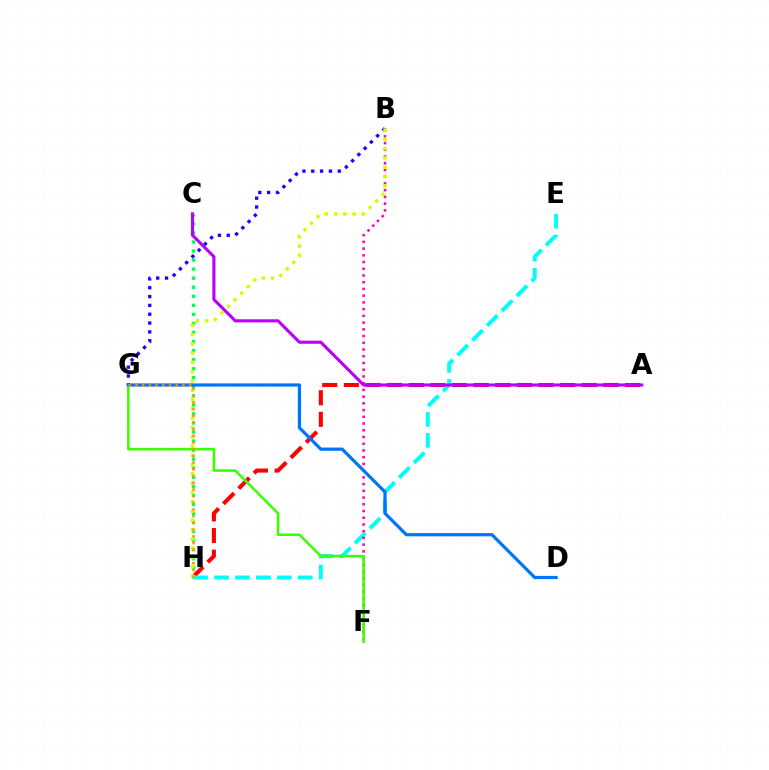{('A', 'H'): [{'color': '#ff0000', 'line_style': 'dashed', 'thickness': 2.94}], ('C', 'H'): [{'color': '#00ff5c', 'line_style': 'dotted', 'thickness': 2.46}], ('E', 'H'): [{'color': '#00fff6', 'line_style': 'dashed', 'thickness': 2.85}], ('B', 'G'): [{'color': '#2500ff', 'line_style': 'dotted', 'thickness': 2.4}], ('B', 'F'): [{'color': '#ff00ac', 'line_style': 'dotted', 'thickness': 1.83}], ('B', 'H'): [{'color': '#d1ff00', 'line_style': 'dotted', 'thickness': 2.52}], ('A', 'C'): [{'color': '#b900ff', 'line_style': 'solid', 'thickness': 2.24}], ('F', 'G'): [{'color': '#3dff00', 'line_style': 'solid', 'thickness': 1.85}], ('D', 'G'): [{'color': '#0074ff', 'line_style': 'solid', 'thickness': 2.31}], ('G', 'H'): [{'color': '#ff9400', 'line_style': 'dotted', 'thickness': 1.82}]}